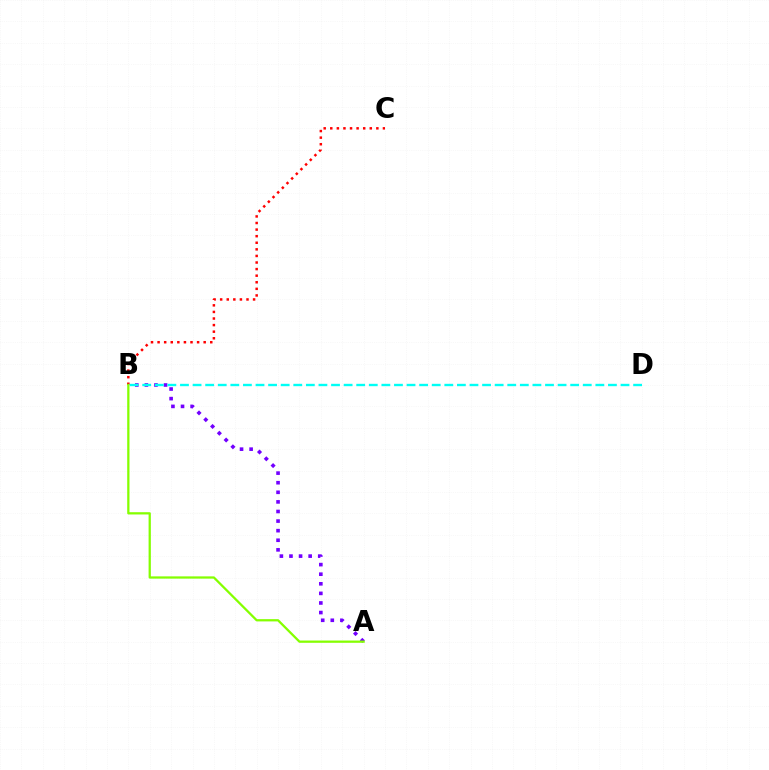{('A', 'B'): [{'color': '#7200ff', 'line_style': 'dotted', 'thickness': 2.61}, {'color': '#84ff00', 'line_style': 'solid', 'thickness': 1.63}], ('B', 'C'): [{'color': '#ff0000', 'line_style': 'dotted', 'thickness': 1.79}], ('B', 'D'): [{'color': '#00fff6', 'line_style': 'dashed', 'thickness': 1.71}]}